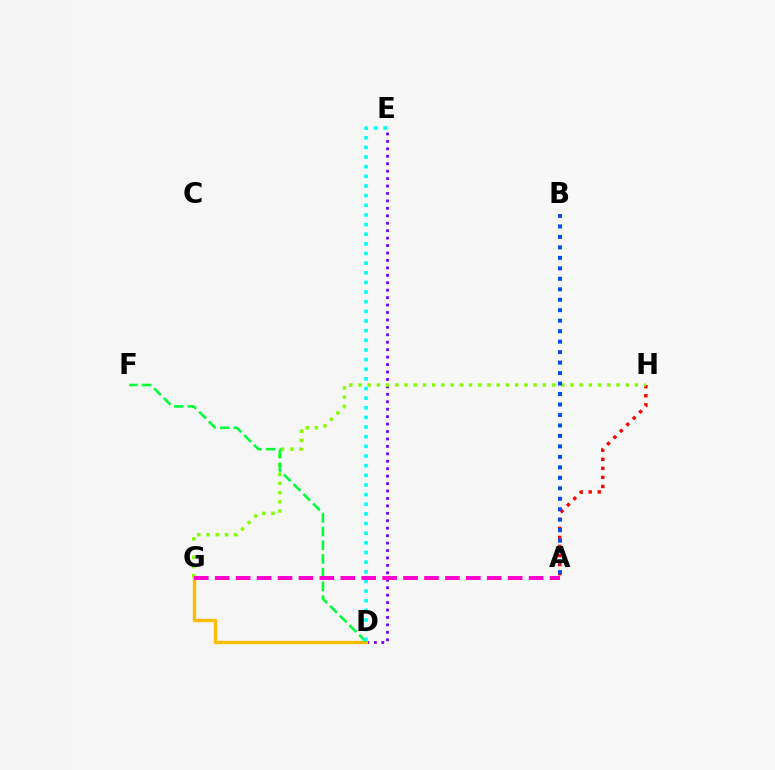{('D', 'E'): [{'color': '#7200ff', 'line_style': 'dotted', 'thickness': 2.02}, {'color': '#00fff6', 'line_style': 'dotted', 'thickness': 2.62}], ('A', 'H'): [{'color': '#ff0000', 'line_style': 'dotted', 'thickness': 2.46}], ('G', 'H'): [{'color': '#84ff00', 'line_style': 'dotted', 'thickness': 2.5}], ('D', 'G'): [{'color': '#ffbd00', 'line_style': 'solid', 'thickness': 2.43}], ('A', 'B'): [{'color': '#004bff', 'line_style': 'dotted', 'thickness': 2.85}], ('D', 'F'): [{'color': '#00ff39', 'line_style': 'dashed', 'thickness': 1.86}], ('A', 'G'): [{'color': '#ff00cf', 'line_style': 'dashed', 'thickness': 2.84}]}